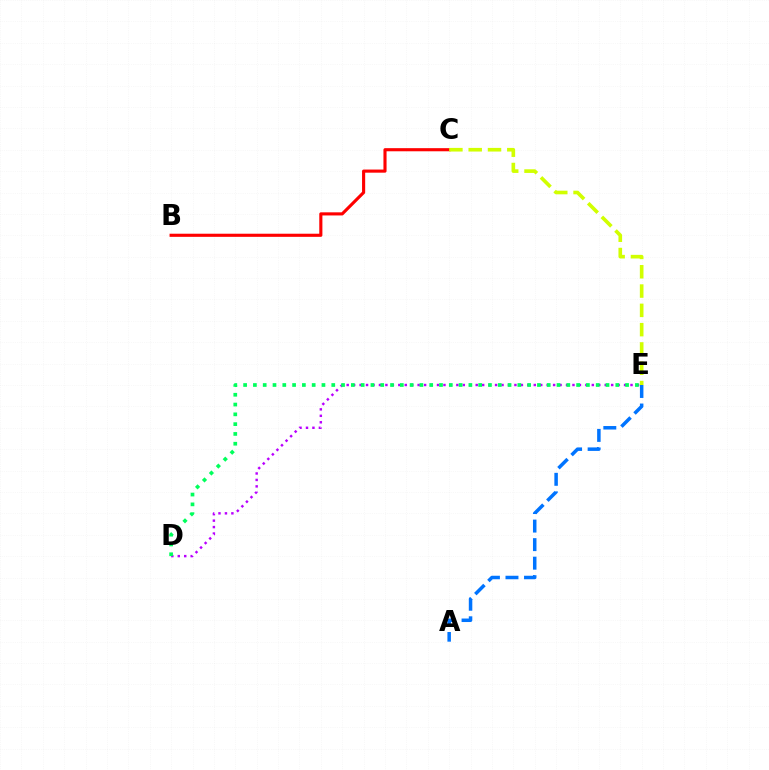{('B', 'C'): [{'color': '#ff0000', 'line_style': 'solid', 'thickness': 2.25}], ('C', 'E'): [{'color': '#d1ff00', 'line_style': 'dashed', 'thickness': 2.62}], ('A', 'E'): [{'color': '#0074ff', 'line_style': 'dashed', 'thickness': 2.52}], ('D', 'E'): [{'color': '#b900ff', 'line_style': 'dotted', 'thickness': 1.75}, {'color': '#00ff5c', 'line_style': 'dotted', 'thickness': 2.66}]}